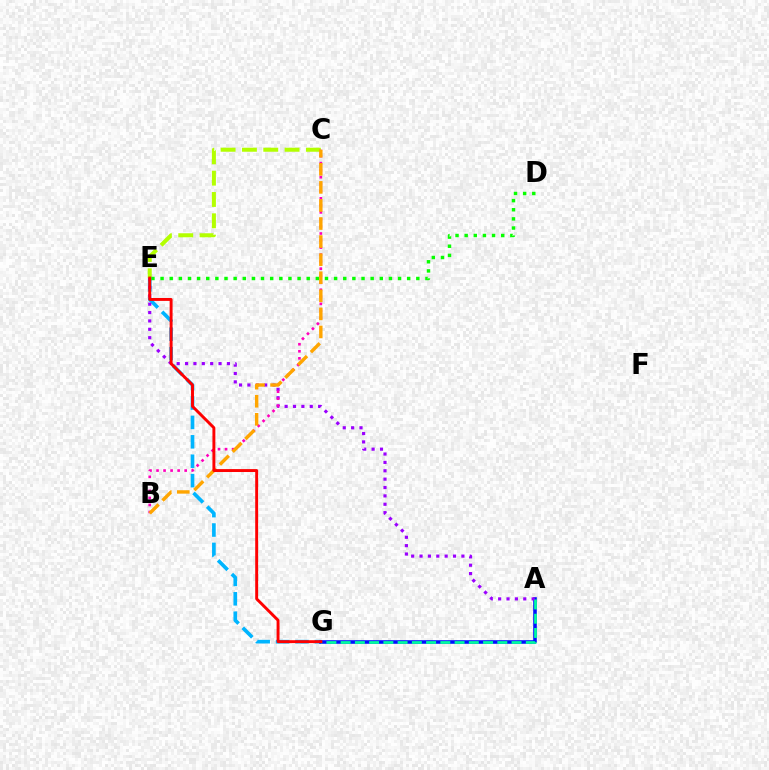{('C', 'E'): [{'color': '#b3ff00', 'line_style': 'dashed', 'thickness': 2.9}], ('E', 'G'): [{'color': '#00b5ff', 'line_style': 'dashed', 'thickness': 2.64}, {'color': '#ff0000', 'line_style': 'solid', 'thickness': 2.1}], ('A', 'G'): [{'color': '#0010ff', 'line_style': 'solid', 'thickness': 2.58}, {'color': '#00ff9d', 'line_style': 'dashed', 'thickness': 1.94}], ('A', 'E'): [{'color': '#9b00ff', 'line_style': 'dotted', 'thickness': 2.28}], ('B', 'C'): [{'color': '#ff00bd', 'line_style': 'dotted', 'thickness': 1.91}, {'color': '#ffa500', 'line_style': 'dashed', 'thickness': 2.45}], ('D', 'E'): [{'color': '#08ff00', 'line_style': 'dotted', 'thickness': 2.48}]}